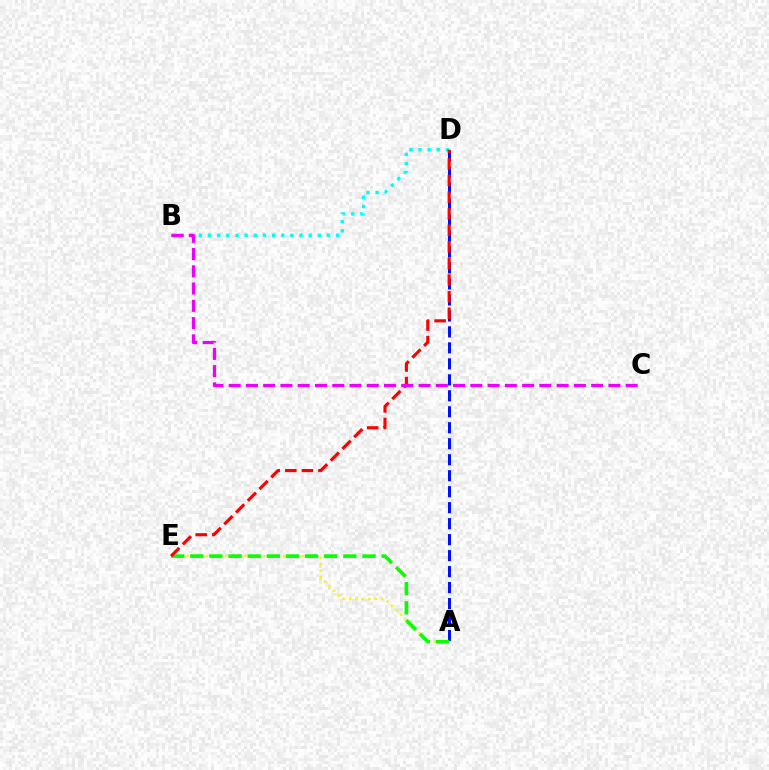{('A', 'E'): [{'color': '#fcf500', 'line_style': 'dotted', 'thickness': 1.75}, {'color': '#08ff00', 'line_style': 'dashed', 'thickness': 2.6}], ('A', 'D'): [{'color': '#0010ff', 'line_style': 'dashed', 'thickness': 2.17}], ('B', 'D'): [{'color': '#00fff6', 'line_style': 'dotted', 'thickness': 2.48}], ('D', 'E'): [{'color': '#ff0000', 'line_style': 'dashed', 'thickness': 2.25}], ('B', 'C'): [{'color': '#ee00ff', 'line_style': 'dashed', 'thickness': 2.35}]}